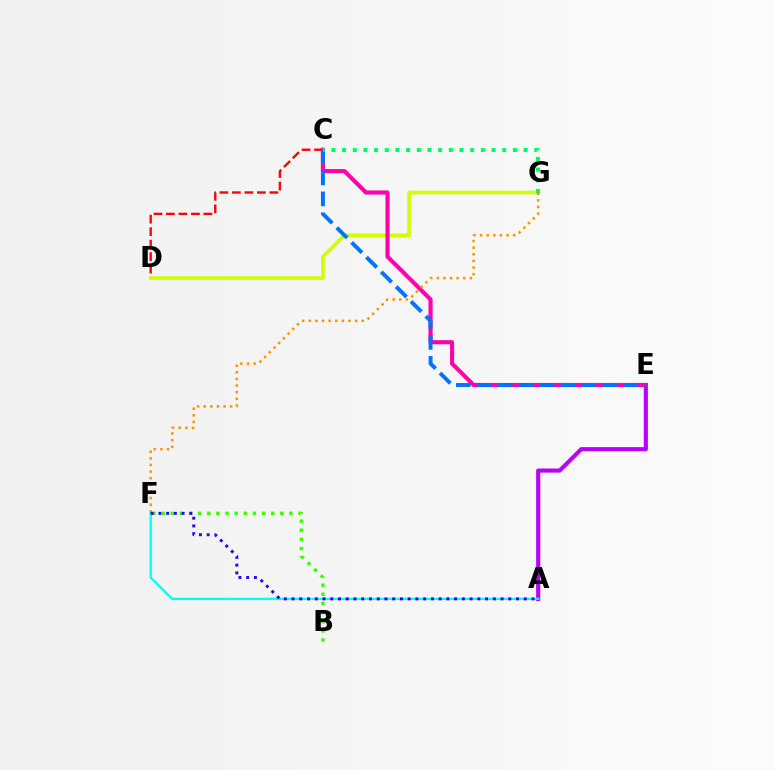{('A', 'E'): [{'color': '#b900ff', 'line_style': 'solid', 'thickness': 2.97}], ('C', 'D'): [{'color': '#ff0000', 'line_style': 'dashed', 'thickness': 1.7}], ('D', 'G'): [{'color': '#d1ff00', 'line_style': 'solid', 'thickness': 2.64}], ('C', 'E'): [{'color': '#ff00ac', 'line_style': 'solid', 'thickness': 2.96}, {'color': '#0074ff', 'line_style': 'dashed', 'thickness': 2.84}], ('C', 'G'): [{'color': '#00ff5c', 'line_style': 'dotted', 'thickness': 2.9}], ('B', 'F'): [{'color': '#3dff00', 'line_style': 'dotted', 'thickness': 2.48}], ('A', 'F'): [{'color': '#00fff6', 'line_style': 'solid', 'thickness': 1.65}, {'color': '#2500ff', 'line_style': 'dotted', 'thickness': 2.1}], ('F', 'G'): [{'color': '#ff9400', 'line_style': 'dotted', 'thickness': 1.8}]}